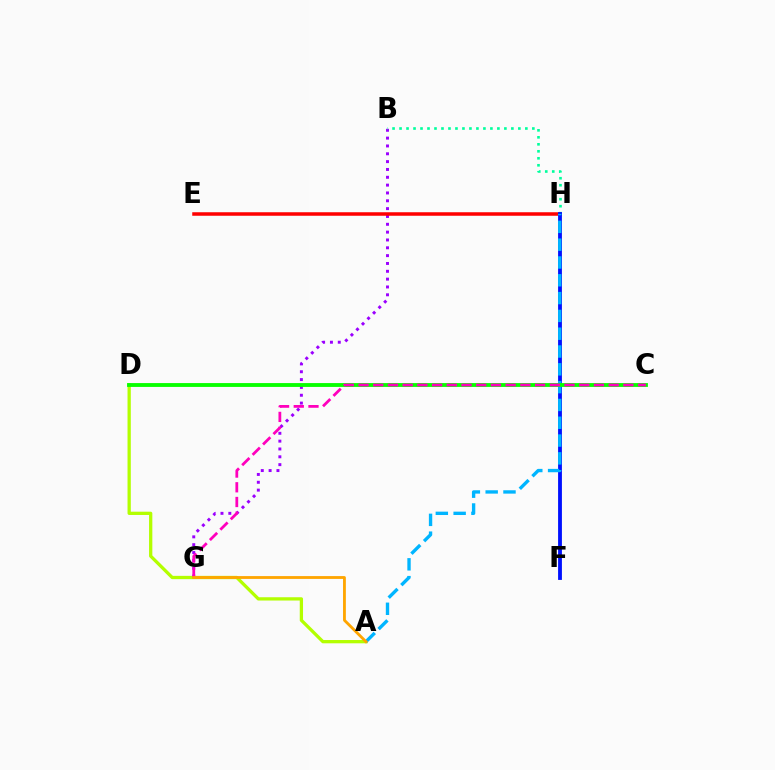{('B', 'G'): [{'color': '#9b00ff', 'line_style': 'dotted', 'thickness': 2.13}], ('A', 'D'): [{'color': '#b3ff00', 'line_style': 'solid', 'thickness': 2.36}], ('E', 'H'): [{'color': '#ff0000', 'line_style': 'solid', 'thickness': 2.53}], ('B', 'H'): [{'color': '#00ff9d', 'line_style': 'dotted', 'thickness': 1.9}], ('F', 'H'): [{'color': '#0010ff', 'line_style': 'solid', 'thickness': 2.76}], ('A', 'H'): [{'color': '#00b5ff', 'line_style': 'dashed', 'thickness': 2.42}], ('C', 'D'): [{'color': '#08ff00', 'line_style': 'solid', 'thickness': 2.77}], ('C', 'G'): [{'color': '#ff00bd', 'line_style': 'dashed', 'thickness': 2.0}], ('A', 'G'): [{'color': '#ffa500', 'line_style': 'solid', 'thickness': 2.03}]}